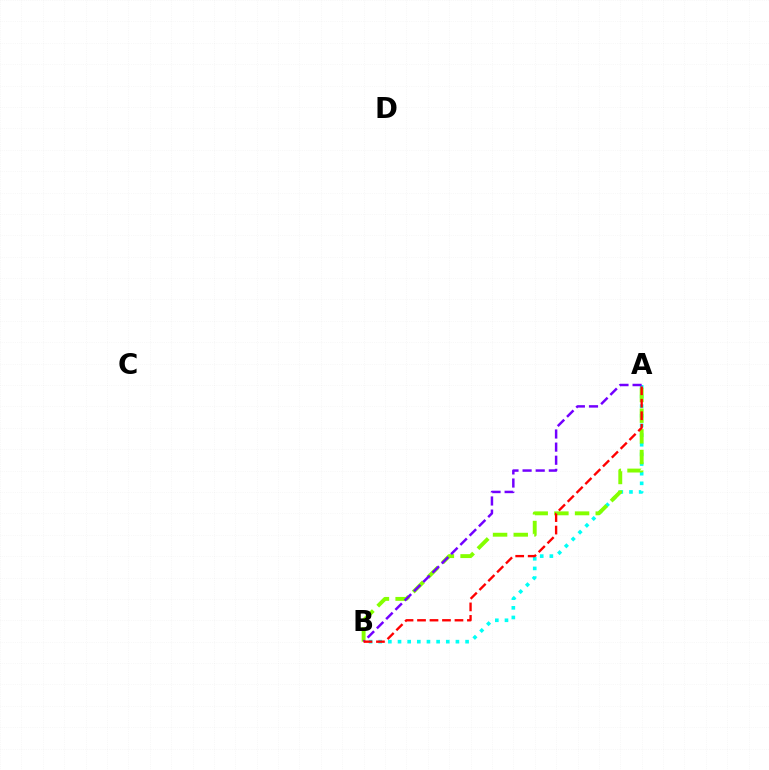{('A', 'B'): [{'color': '#00fff6', 'line_style': 'dotted', 'thickness': 2.62}, {'color': '#84ff00', 'line_style': 'dashed', 'thickness': 2.81}, {'color': '#7200ff', 'line_style': 'dashed', 'thickness': 1.78}, {'color': '#ff0000', 'line_style': 'dashed', 'thickness': 1.7}]}